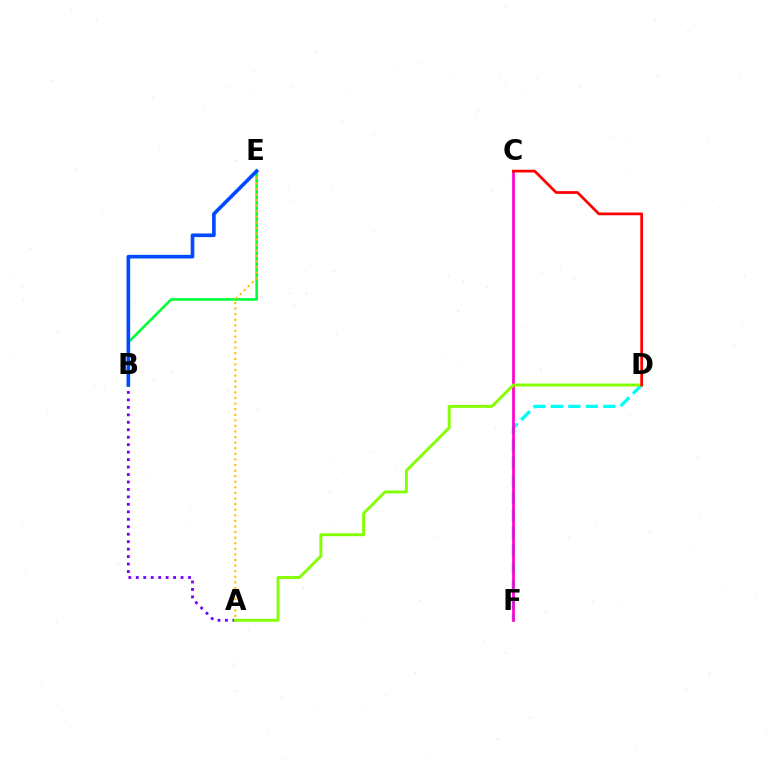{('D', 'F'): [{'color': '#00fff6', 'line_style': 'dashed', 'thickness': 2.38}], ('A', 'B'): [{'color': '#7200ff', 'line_style': 'dotted', 'thickness': 2.03}], ('C', 'F'): [{'color': '#ff00cf', 'line_style': 'solid', 'thickness': 1.96}], ('B', 'E'): [{'color': '#00ff39', 'line_style': 'solid', 'thickness': 1.87}, {'color': '#004bff', 'line_style': 'solid', 'thickness': 2.62}], ('A', 'E'): [{'color': '#ffbd00', 'line_style': 'dotted', 'thickness': 1.52}], ('A', 'D'): [{'color': '#84ff00', 'line_style': 'solid', 'thickness': 2.09}], ('C', 'D'): [{'color': '#ff0000', 'line_style': 'solid', 'thickness': 1.96}]}